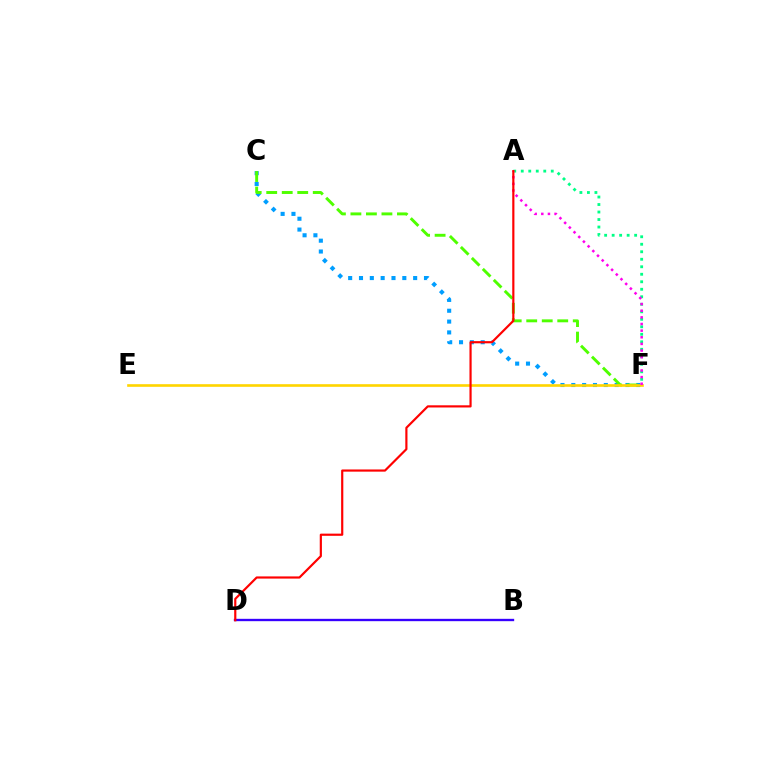{('C', 'F'): [{'color': '#009eff', 'line_style': 'dotted', 'thickness': 2.94}, {'color': '#4fff00', 'line_style': 'dashed', 'thickness': 2.11}], ('A', 'F'): [{'color': '#00ff86', 'line_style': 'dotted', 'thickness': 2.04}, {'color': '#ff00ed', 'line_style': 'dotted', 'thickness': 1.8}], ('E', 'F'): [{'color': '#ffd500', 'line_style': 'solid', 'thickness': 1.9}], ('B', 'D'): [{'color': '#3700ff', 'line_style': 'solid', 'thickness': 1.69}], ('A', 'D'): [{'color': '#ff0000', 'line_style': 'solid', 'thickness': 1.57}]}